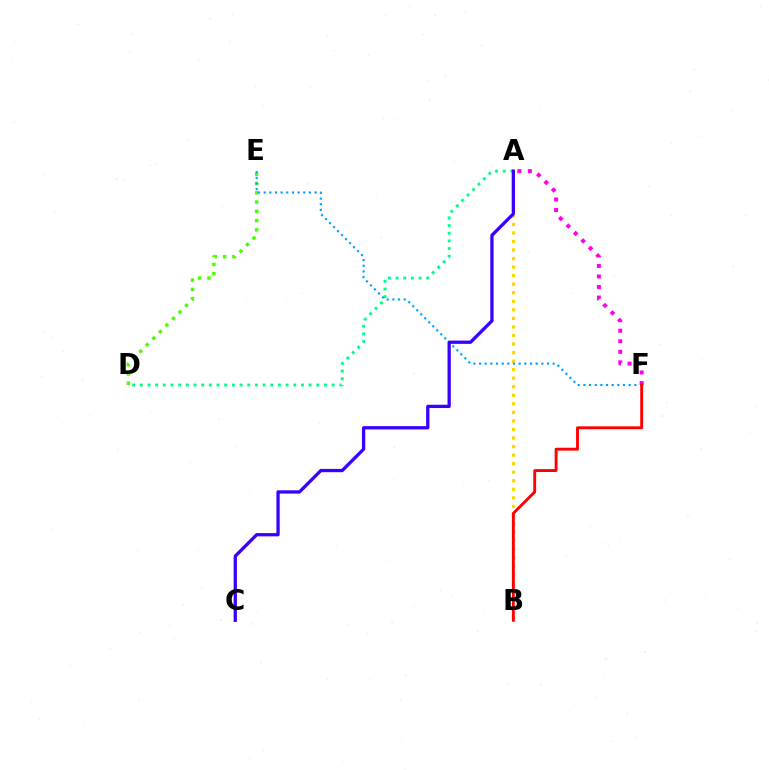{('A', 'D'): [{'color': '#00ff86', 'line_style': 'dotted', 'thickness': 2.09}], ('D', 'E'): [{'color': '#4fff00', 'line_style': 'dotted', 'thickness': 2.52}], ('A', 'B'): [{'color': '#ffd500', 'line_style': 'dotted', 'thickness': 2.32}], ('A', 'F'): [{'color': '#ff00ed', 'line_style': 'dotted', 'thickness': 2.86}], ('E', 'F'): [{'color': '#009eff', 'line_style': 'dotted', 'thickness': 1.54}], ('B', 'F'): [{'color': '#ff0000', 'line_style': 'solid', 'thickness': 2.08}], ('A', 'C'): [{'color': '#3700ff', 'line_style': 'solid', 'thickness': 2.36}]}